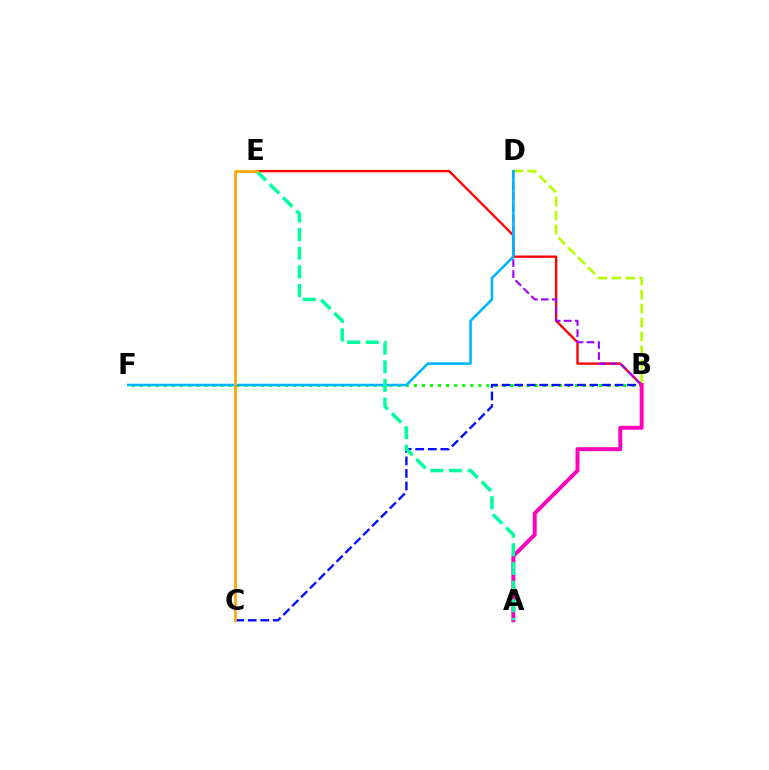{('B', 'F'): [{'color': '#08ff00', 'line_style': 'dotted', 'thickness': 2.19}], ('B', 'D'): [{'color': '#b3ff00', 'line_style': 'dashed', 'thickness': 1.9}, {'color': '#9b00ff', 'line_style': 'dashed', 'thickness': 1.5}], ('B', 'E'): [{'color': '#ff0000', 'line_style': 'solid', 'thickness': 1.69}], ('B', 'C'): [{'color': '#0010ff', 'line_style': 'dashed', 'thickness': 1.7}], ('A', 'B'): [{'color': '#ff00bd', 'line_style': 'solid', 'thickness': 2.83}], ('D', 'F'): [{'color': '#00b5ff', 'line_style': 'solid', 'thickness': 1.84}], ('A', 'E'): [{'color': '#00ff9d', 'line_style': 'dashed', 'thickness': 2.53}], ('C', 'E'): [{'color': '#ffa500', 'line_style': 'solid', 'thickness': 1.93}]}